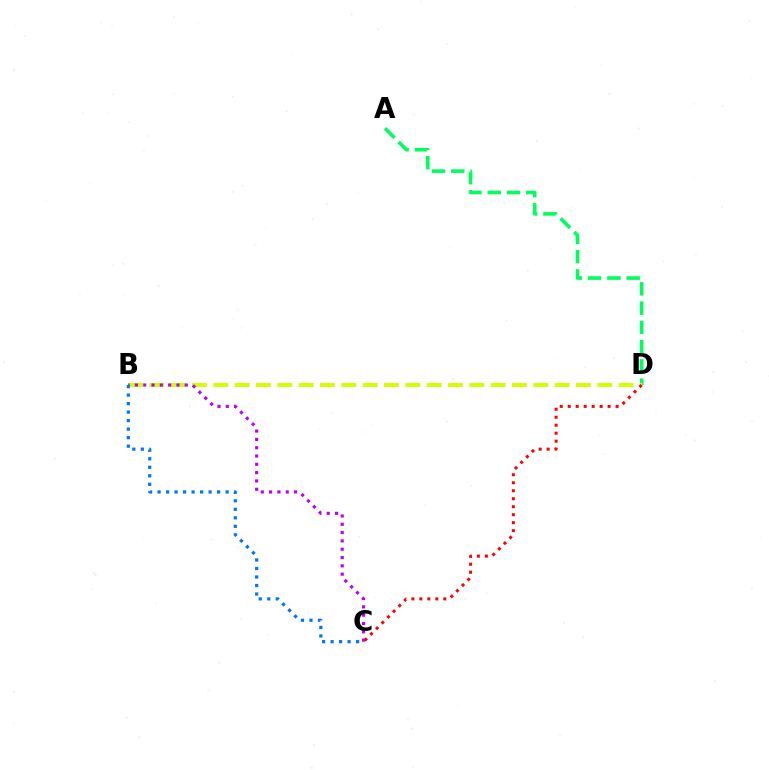{('A', 'D'): [{'color': '#00ff5c', 'line_style': 'dashed', 'thickness': 2.62}], ('B', 'D'): [{'color': '#d1ff00', 'line_style': 'dashed', 'thickness': 2.9}], ('B', 'C'): [{'color': '#b900ff', 'line_style': 'dotted', 'thickness': 2.26}, {'color': '#0074ff', 'line_style': 'dotted', 'thickness': 2.31}], ('C', 'D'): [{'color': '#ff0000', 'line_style': 'dotted', 'thickness': 2.17}]}